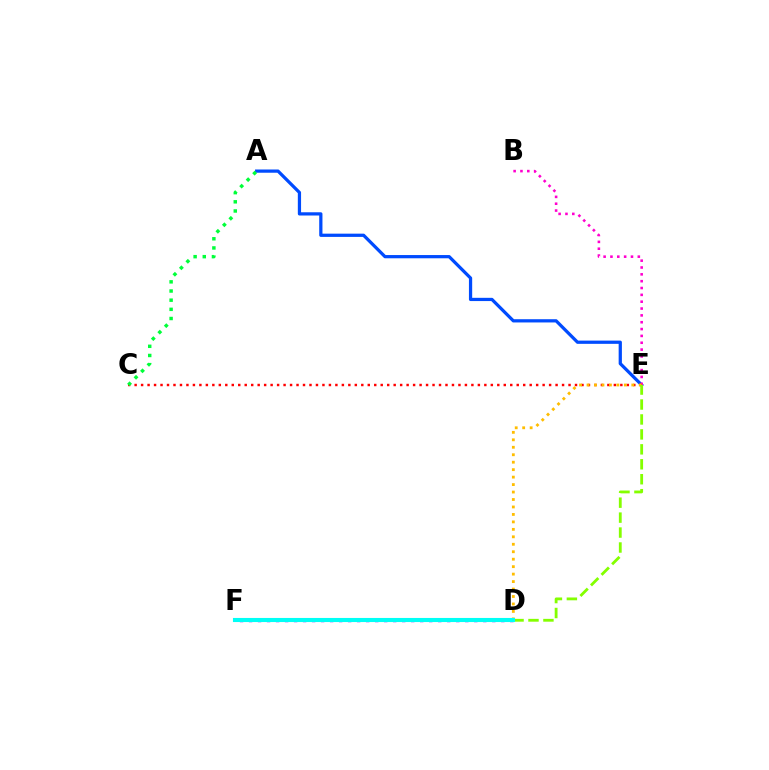{('A', 'E'): [{'color': '#004bff', 'line_style': 'solid', 'thickness': 2.33}], ('B', 'E'): [{'color': '#ff00cf', 'line_style': 'dotted', 'thickness': 1.86}], ('C', 'E'): [{'color': '#ff0000', 'line_style': 'dotted', 'thickness': 1.76}], ('D', 'E'): [{'color': '#ffbd00', 'line_style': 'dotted', 'thickness': 2.03}, {'color': '#84ff00', 'line_style': 'dashed', 'thickness': 2.03}], ('A', 'C'): [{'color': '#00ff39', 'line_style': 'dotted', 'thickness': 2.49}], ('D', 'F'): [{'color': '#7200ff', 'line_style': 'dotted', 'thickness': 2.45}, {'color': '#00fff6', 'line_style': 'solid', 'thickness': 2.95}]}